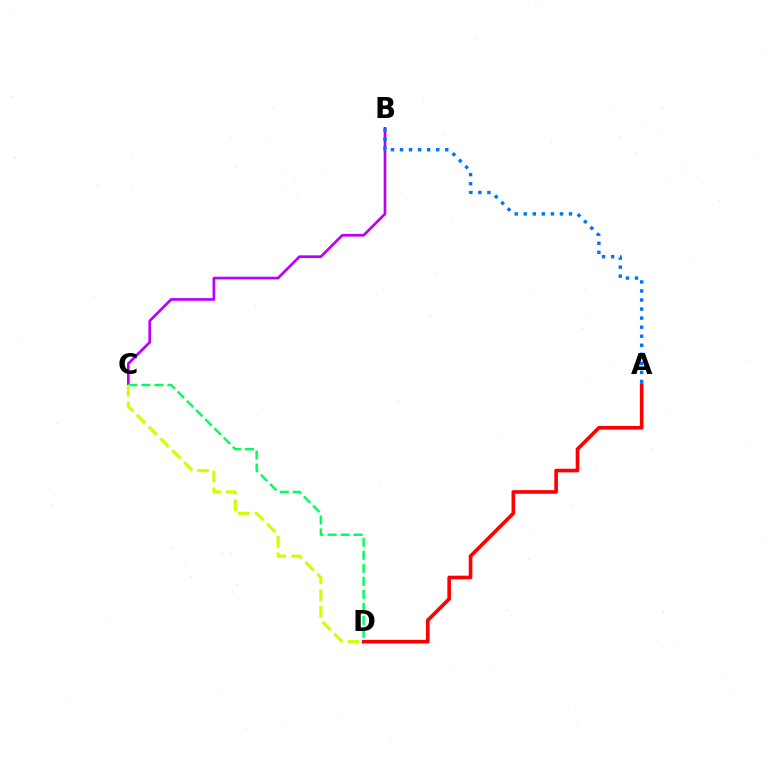{('B', 'C'): [{'color': '#b900ff', 'line_style': 'solid', 'thickness': 1.94}], ('A', 'D'): [{'color': '#ff0000', 'line_style': 'solid', 'thickness': 2.62}], ('C', 'D'): [{'color': '#00ff5c', 'line_style': 'dashed', 'thickness': 1.77}, {'color': '#d1ff00', 'line_style': 'dashed', 'thickness': 2.27}], ('A', 'B'): [{'color': '#0074ff', 'line_style': 'dotted', 'thickness': 2.46}]}